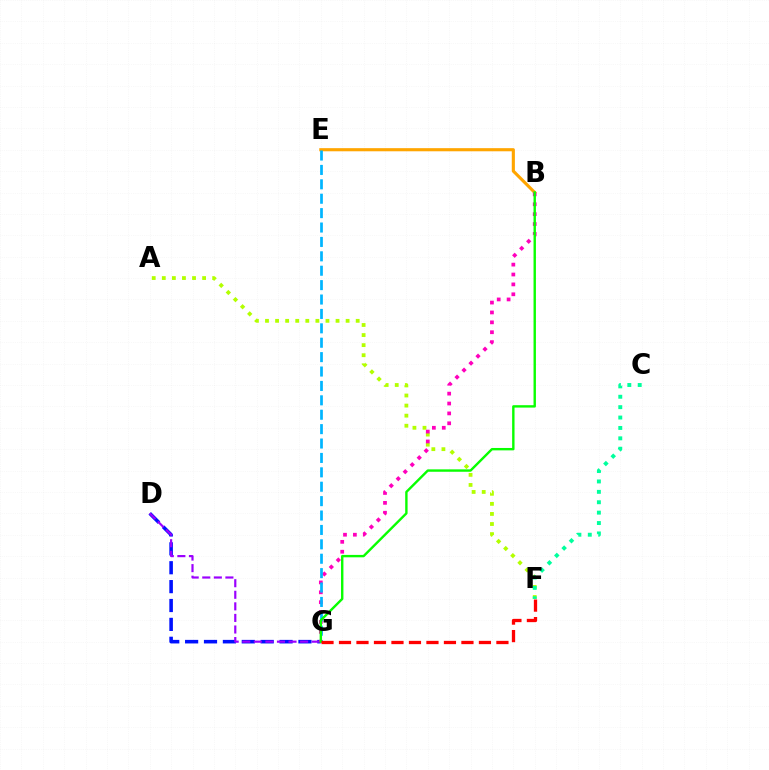{('B', 'E'): [{'color': '#ffa500', 'line_style': 'solid', 'thickness': 2.25}], ('D', 'G'): [{'color': '#0010ff', 'line_style': 'dashed', 'thickness': 2.57}, {'color': '#9b00ff', 'line_style': 'dashed', 'thickness': 1.57}], ('A', 'F'): [{'color': '#b3ff00', 'line_style': 'dotted', 'thickness': 2.74}], ('B', 'G'): [{'color': '#ff00bd', 'line_style': 'dotted', 'thickness': 2.69}, {'color': '#08ff00', 'line_style': 'solid', 'thickness': 1.73}], ('E', 'G'): [{'color': '#00b5ff', 'line_style': 'dashed', 'thickness': 1.96}], ('C', 'F'): [{'color': '#00ff9d', 'line_style': 'dotted', 'thickness': 2.82}], ('F', 'G'): [{'color': '#ff0000', 'line_style': 'dashed', 'thickness': 2.38}]}